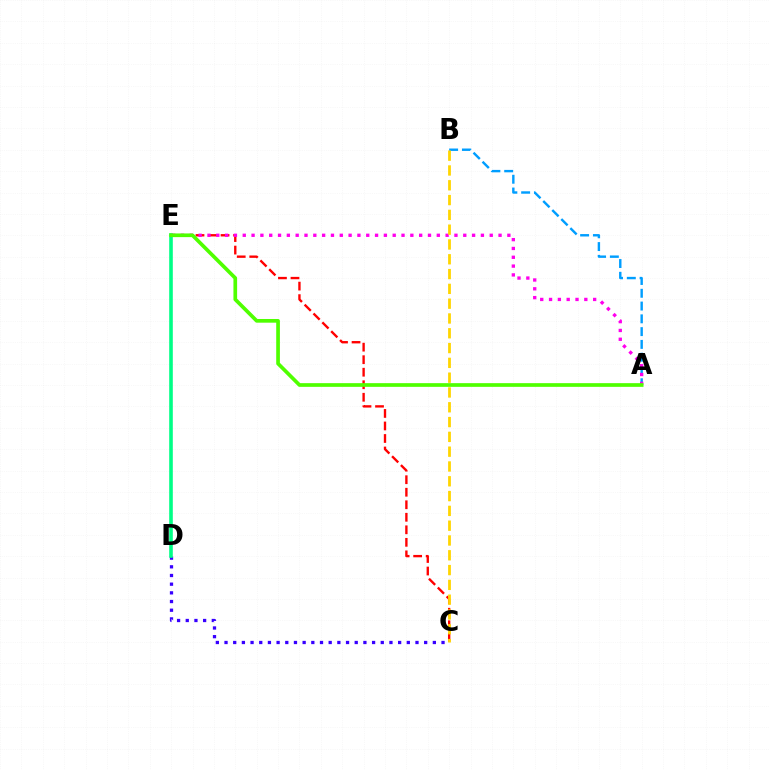{('A', 'B'): [{'color': '#009eff', 'line_style': 'dashed', 'thickness': 1.74}], ('C', 'E'): [{'color': '#ff0000', 'line_style': 'dashed', 'thickness': 1.7}], ('C', 'D'): [{'color': '#3700ff', 'line_style': 'dotted', 'thickness': 2.36}], ('D', 'E'): [{'color': '#00ff86', 'line_style': 'solid', 'thickness': 2.6}], ('A', 'E'): [{'color': '#ff00ed', 'line_style': 'dotted', 'thickness': 2.4}, {'color': '#4fff00', 'line_style': 'solid', 'thickness': 2.65}], ('B', 'C'): [{'color': '#ffd500', 'line_style': 'dashed', 'thickness': 2.01}]}